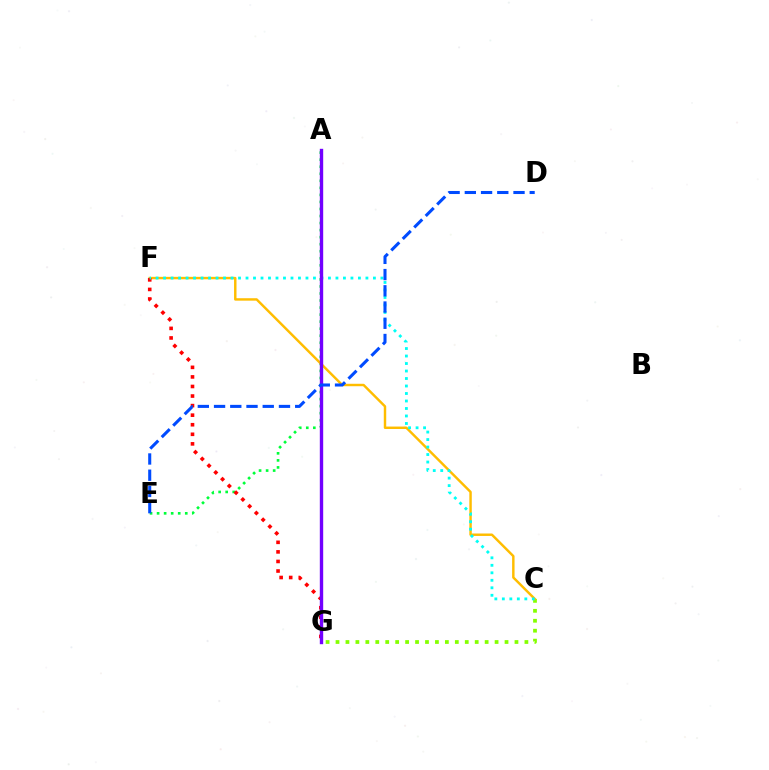{('A', 'G'): [{'color': '#ff00cf', 'line_style': 'dashed', 'thickness': 2.13}, {'color': '#7200ff', 'line_style': 'solid', 'thickness': 2.43}], ('A', 'E'): [{'color': '#00ff39', 'line_style': 'dotted', 'thickness': 1.91}], ('C', 'G'): [{'color': '#84ff00', 'line_style': 'dotted', 'thickness': 2.7}], ('C', 'F'): [{'color': '#ffbd00', 'line_style': 'solid', 'thickness': 1.76}, {'color': '#00fff6', 'line_style': 'dotted', 'thickness': 2.04}], ('F', 'G'): [{'color': '#ff0000', 'line_style': 'dotted', 'thickness': 2.6}], ('D', 'E'): [{'color': '#004bff', 'line_style': 'dashed', 'thickness': 2.2}]}